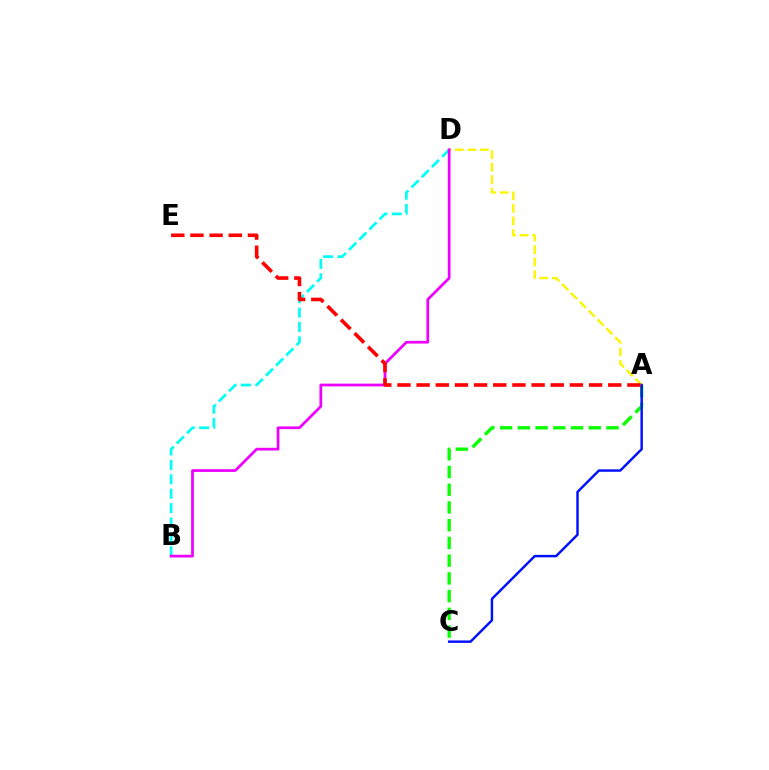{('A', 'D'): [{'color': '#fcf500', 'line_style': 'dashed', 'thickness': 1.7}], ('A', 'C'): [{'color': '#08ff00', 'line_style': 'dashed', 'thickness': 2.41}, {'color': '#0010ff', 'line_style': 'solid', 'thickness': 1.76}], ('B', 'D'): [{'color': '#00fff6', 'line_style': 'dashed', 'thickness': 1.96}, {'color': '#ee00ff', 'line_style': 'solid', 'thickness': 1.97}], ('A', 'E'): [{'color': '#ff0000', 'line_style': 'dashed', 'thickness': 2.6}]}